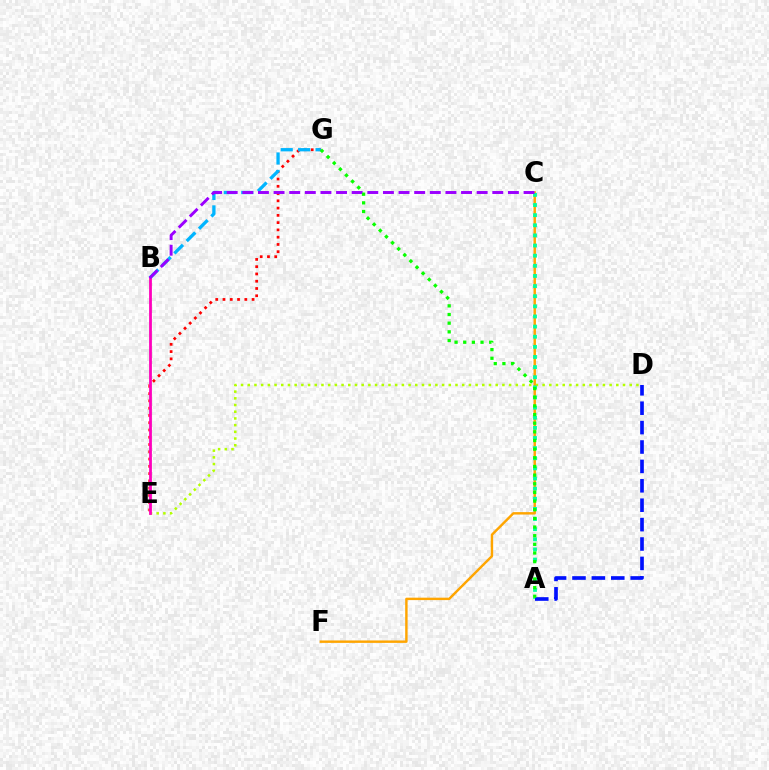{('E', 'G'): [{'color': '#ff0000', 'line_style': 'dotted', 'thickness': 1.98}], ('D', 'E'): [{'color': '#b3ff00', 'line_style': 'dotted', 'thickness': 1.82}], ('C', 'F'): [{'color': '#ffa500', 'line_style': 'solid', 'thickness': 1.75}], ('B', 'G'): [{'color': '#00b5ff', 'line_style': 'dashed', 'thickness': 2.37}], ('A', 'C'): [{'color': '#00ff9d', 'line_style': 'dotted', 'thickness': 2.75}], ('A', 'D'): [{'color': '#0010ff', 'line_style': 'dashed', 'thickness': 2.64}], ('B', 'E'): [{'color': '#ff00bd', 'line_style': 'solid', 'thickness': 2.0}], ('B', 'C'): [{'color': '#9b00ff', 'line_style': 'dashed', 'thickness': 2.12}], ('A', 'G'): [{'color': '#08ff00', 'line_style': 'dotted', 'thickness': 2.35}]}